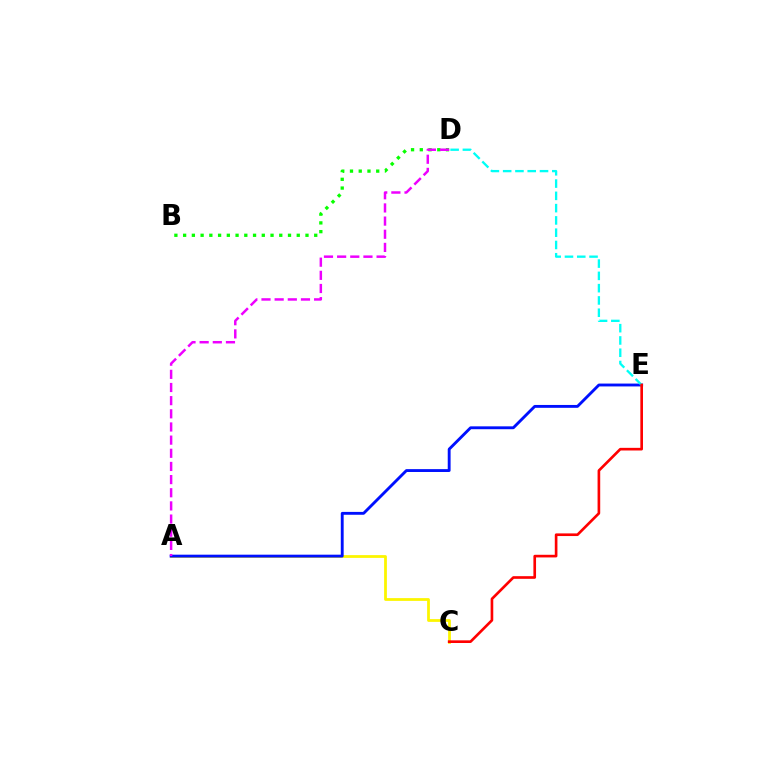{('A', 'C'): [{'color': '#fcf500', 'line_style': 'solid', 'thickness': 2.0}], ('A', 'E'): [{'color': '#0010ff', 'line_style': 'solid', 'thickness': 2.06}], ('B', 'D'): [{'color': '#08ff00', 'line_style': 'dotted', 'thickness': 2.37}], ('D', 'E'): [{'color': '#00fff6', 'line_style': 'dashed', 'thickness': 1.67}], ('A', 'D'): [{'color': '#ee00ff', 'line_style': 'dashed', 'thickness': 1.79}], ('C', 'E'): [{'color': '#ff0000', 'line_style': 'solid', 'thickness': 1.91}]}